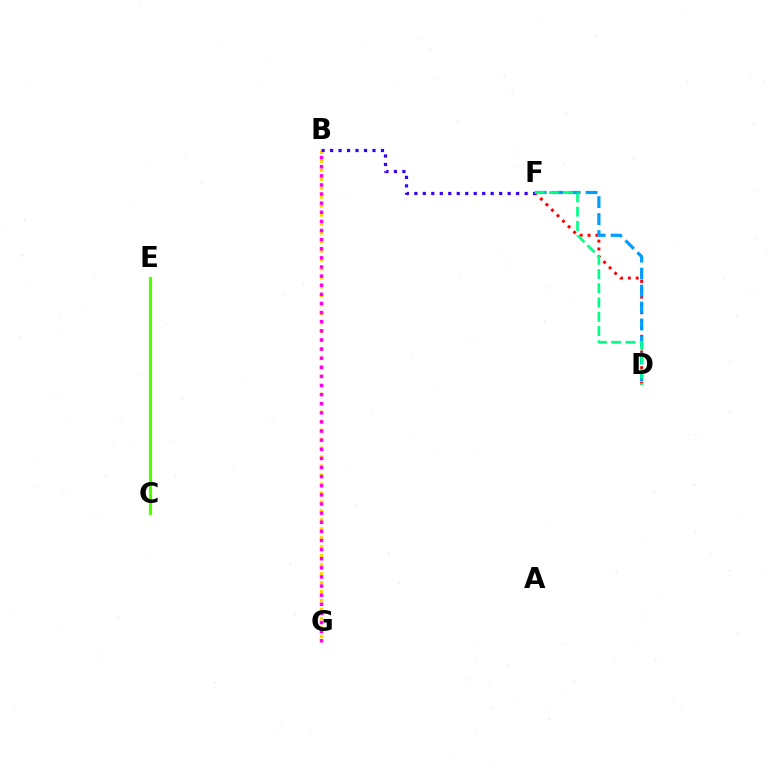{('B', 'G'): [{'color': '#ffd500', 'line_style': 'dotted', 'thickness': 2.44}, {'color': '#ff00ed', 'line_style': 'dotted', 'thickness': 2.48}], ('D', 'F'): [{'color': '#ff0000', 'line_style': 'dotted', 'thickness': 2.13}, {'color': '#009eff', 'line_style': 'dashed', 'thickness': 2.3}, {'color': '#00ff86', 'line_style': 'dashed', 'thickness': 1.94}], ('C', 'E'): [{'color': '#4fff00', 'line_style': 'solid', 'thickness': 2.29}], ('B', 'F'): [{'color': '#3700ff', 'line_style': 'dotted', 'thickness': 2.3}]}